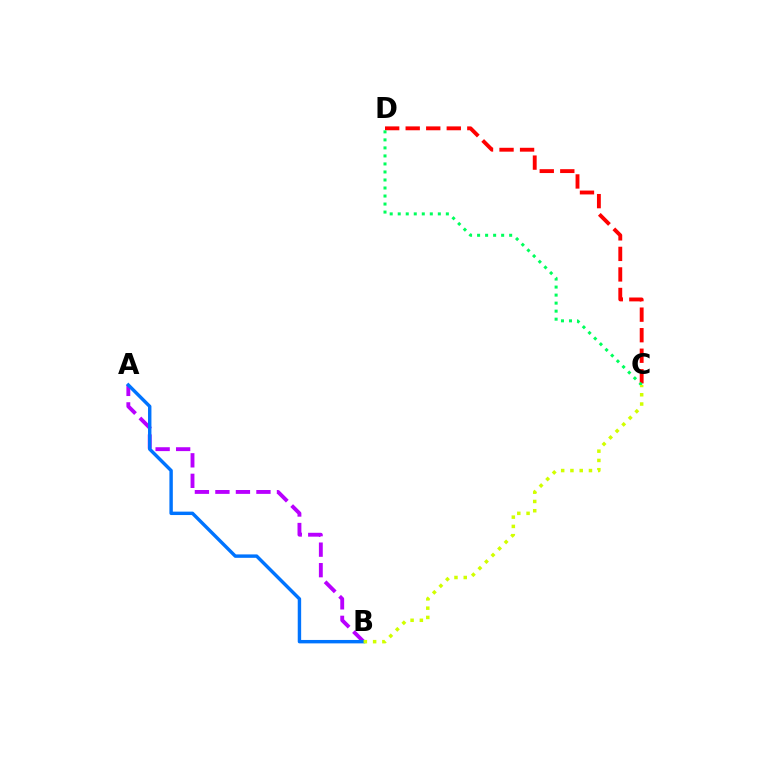{('A', 'B'): [{'color': '#b900ff', 'line_style': 'dashed', 'thickness': 2.79}, {'color': '#0074ff', 'line_style': 'solid', 'thickness': 2.46}], ('C', 'D'): [{'color': '#ff0000', 'line_style': 'dashed', 'thickness': 2.79}, {'color': '#00ff5c', 'line_style': 'dotted', 'thickness': 2.18}], ('B', 'C'): [{'color': '#d1ff00', 'line_style': 'dotted', 'thickness': 2.52}]}